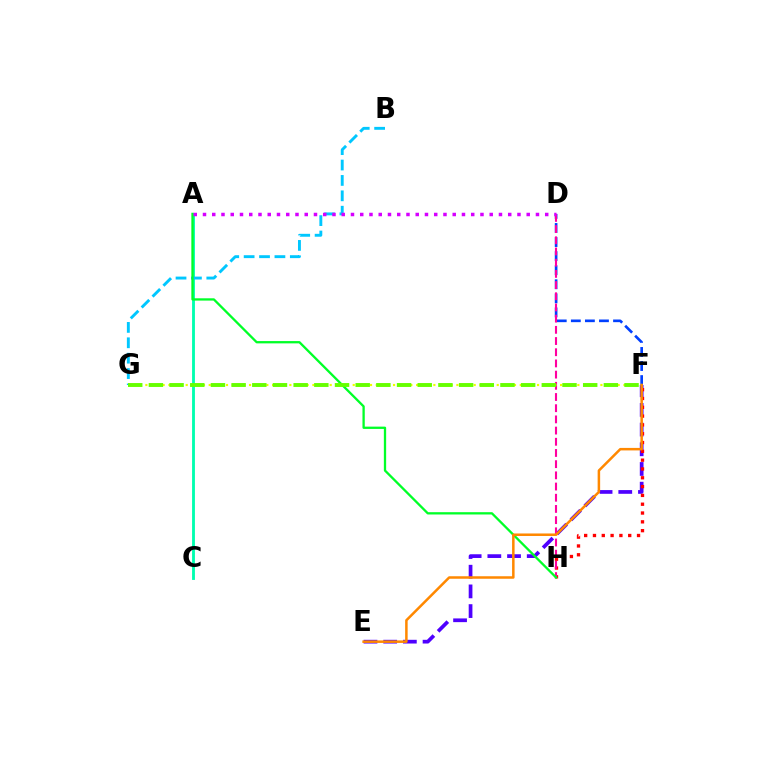{('E', 'F'): [{'color': '#4f00ff', 'line_style': 'dashed', 'thickness': 2.67}, {'color': '#ff8800', 'line_style': 'solid', 'thickness': 1.81}], ('F', 'H'): [{'color': '#ff0000', 'line_style': 'dotted', 'thickness': 2.39}], ('D', 'F'): [{'color': '#003fff', 'line_style': 'dashed', 'thickness': 1.91}], ('D', 'H'): [{'color': '#ff00a0', 'line_style': 'dashed', 'thickness': 1.52}], ('A', 'C'): [{'color': '#00ffaf', 'line_style': 'solid', 'thickness': 2.05}], ('F', 'G'): [{'color': '#eeff00', 'line_style': 'dotted', 'thickness': 1.57}, {'color': '#66ff00', 'line_style': 'dashed', 'thickness': 2.81}], ('B', 'G'): [{'color': '#00c7ff', 'line_style': 'dashed', 'thickness': 2.09}], ('A', 'H'): [{'color': '#00ff27', 'line_style': 'solid', 'thickness': 1.66}], ('A', 'D'): [{'color': '#d600ff', 'line_style': 'dotted', 'thickness': 2.51}]}